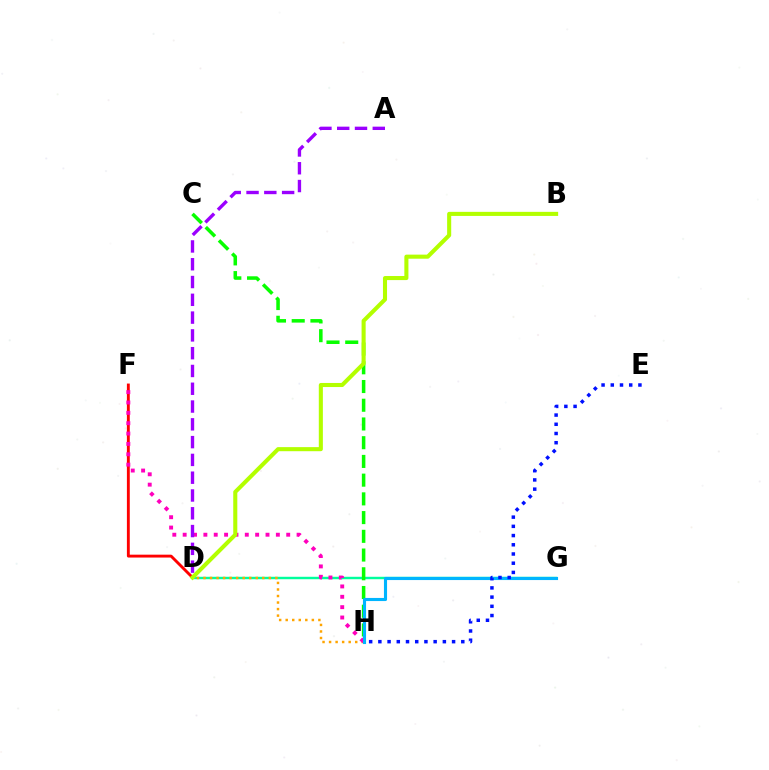{('D', 'G'): [{'color': '#00ff9d', 'line_style': 'solid', 'thickness': 1.75}], ('D', 'H'): [{'color': '#ffa500', 'line_style': 'dotted', 'thickness': 1.78}], ('C', 'H'): [{'color': '#08ff00', 'line_style': 'dashed', 'thickness': 2.54}], ('D', 'F'): [{'color': '#ff0000', 'line_style': 'solid', 'thickness': 2.07}], ('F', 'H'): [{'color': '#ff00bd', 'line_style': 'dotted', 'thickness': 2.81}], ('G', 'H'): [{'color': '#00b5ff', 'line_style': 'solid', 'thickness': 2.24}], ('B', 'D'): [{'color': '#b3ff00', 'line_style': 'solid', 'thickness': 2.93}], ('A', 'D'): [{'color': '#9b00ff', 'line_style': 'dashed', 'thickness': 2.42}], ('E', 'H'): [{'color': '#0010ff', 'line_style': 'dotted', 'thickness': 2.5}]}